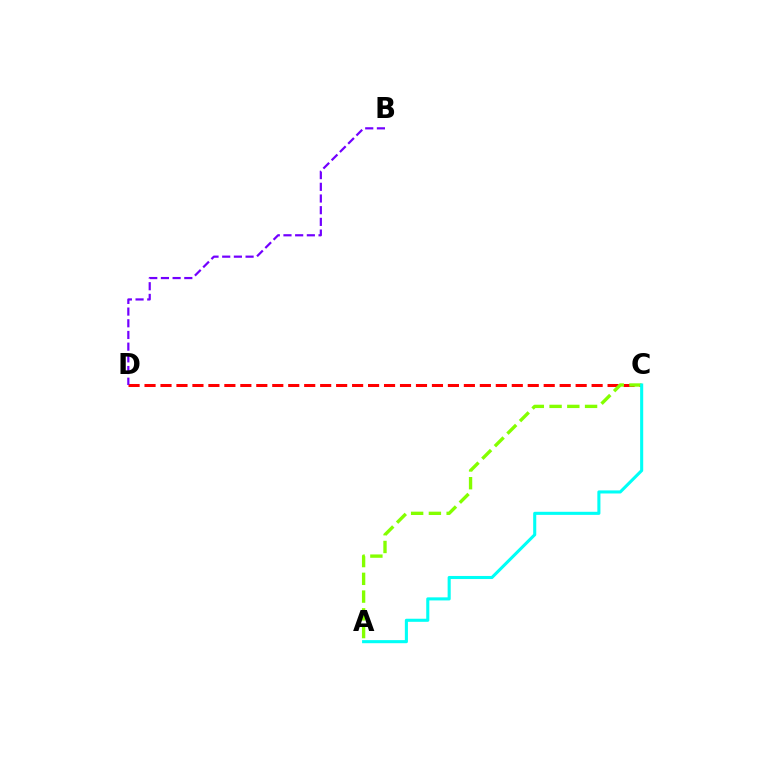{('C', 'D'): [{'color': '#ff0000', 'line_style': 'dashed', 'thickness': 2.17}], ('A', 'C'): [{'color': '#84ff00', 'line_style': 'dashed', 'thickness': 2.41}, {'color': '#00fff6', 'line_style': 'solid', 'thickness': 2.22}], ('B', 'D'): [{'color': '#7200ff', 'line_style': 'dashed', 'thickness': 1.59}]}